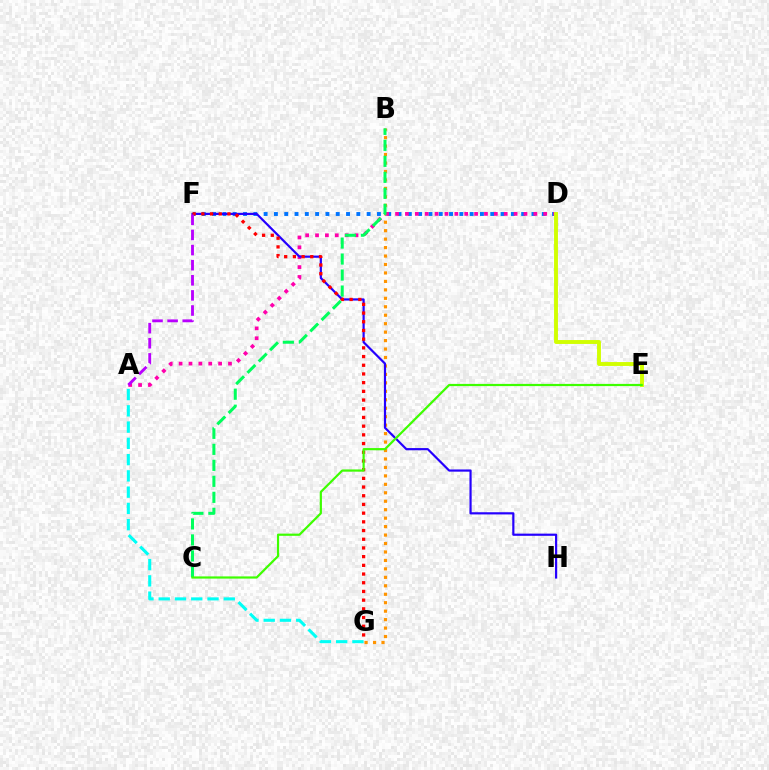{('A', 'G'): [{'color': '#00fff6', 'line_style': 'dashed', 'thickness': 2.21}], ('B', 'G'): [{'color': '#ff9400', 'line_style': 'dotted', 'thickness': 2.3}], ('D', 'F'): [{'color': '#0074ff', 'line_style': 'dotted', 'thickness': 2.8}], ('A', 'D'): [{'color': '#ff00ac', 'line_style': 'dotted', 'thickness': 2.68}], ('B', 'C'): [{'color': '#00ff5c', 'line_style': 'dashed', 'thickness': 2.17}], ('D', 'E'): [{'color': '#d1ff00', 'line_style': 'solid', 'thickness': 2.8}], ('F', 'H'): [{'color': '#2500ff', 'line_style': 'solid', 'thickness': 1.58}], ('F', 'G'): [{'color': '#ff0000', 'line_style': 'dotted', 'thickness': 2.36}], ('A', 'F'): [{'color': '#b900ff', 'line_style': 'dashed', 'thickness': 2.05}], ('C', 'E'): [{'color': '#3dff00', 'line_style': 'solid', 'thickness': 1.58}]}